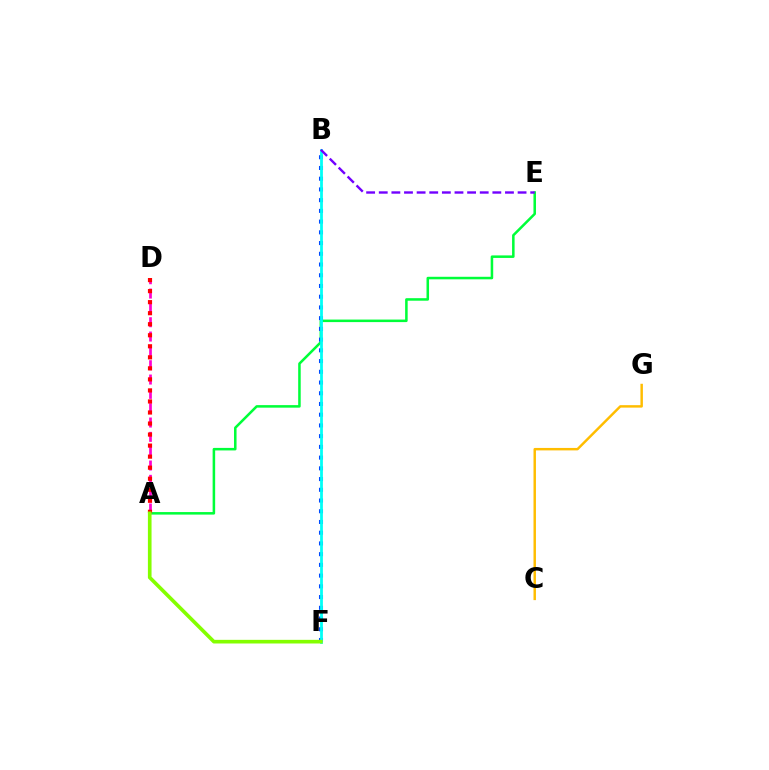{('A', 'E'): [{'color': '#00ff39', 'line_style': 'solid', 'thickness': 1.82}], ('C', 'G'): [{'color': '#ffbd00', 'line_style': 'solid', 'thickness': 1.77}], ('B', 'F'): [{'color': '#004bff', 'line_style': 'dotted', 'thickness': 2.91}, {'color': '#00fff6', 'line_style': 'solid', 'thickness': 2.0}], ('A', 'D'): [{'color': '#ff00cf', 'line_style': 'dashed', 'thickness': 1.95}, {'color': '#ff0000', 'line_style': 'dotted', 'thickness': 3.0}], ('B', 'E'): [{'color': '#7200ff', 'line_style': 'dashed', 'thickness': 1.71}], ('A', 'F'): [{'color': '#84ff00', 'line_style': 'solid', 'thickness': 2.62}]}